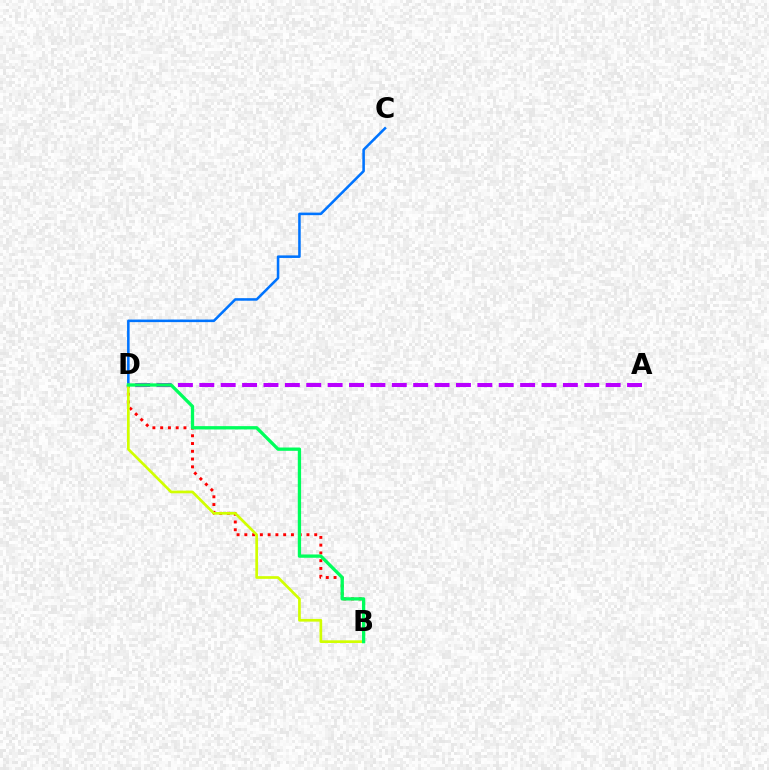{('C', 'D'): [{'color': '#0074ff', 'line_style': 'solid', 'thickness': 1.84}], ('B', 'D'): [{'color': '#ff0000', 'line_style': 'dotted', 'thickness': 2.11}, {'color': '#d1ff00', 'line_style': 'solid', 'thickness': 1.94}, {'color': '#00ff5c', 'line_style': 'solid', 'thickness': 2.38}], ('A', 'D'): [{'color': '#b900ff', 'line_style': 'dashed', 'thickness': 2.91}]}